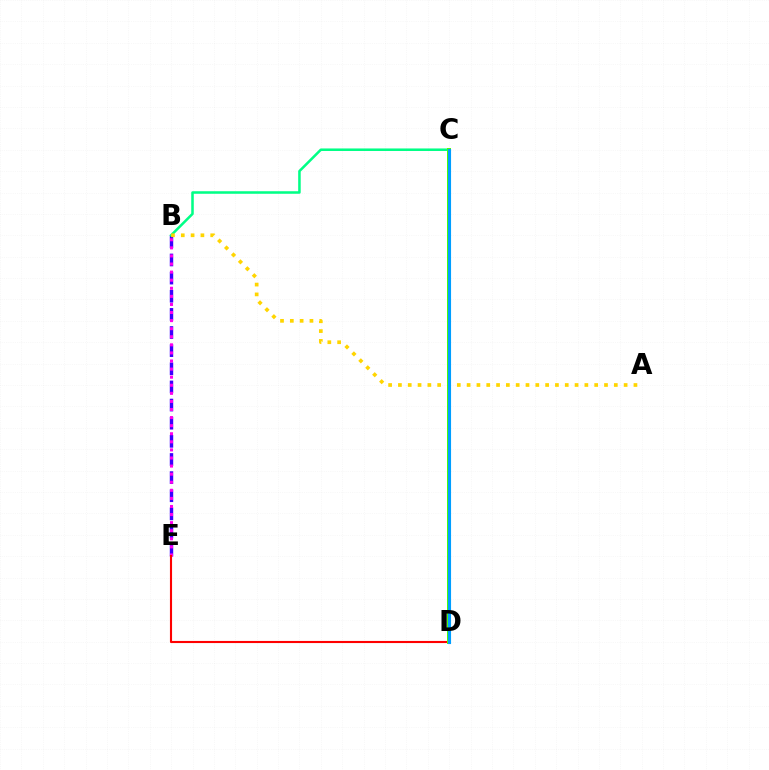{('B', 'E'): [{'color': '#3700ff', 'line_style': 'dashed', 'thickness': 2.46}, {'color': '#ff00ed', 'line_style': 'dotted', 'thickness': 2.2}], ('B', 'C'): [{'color': '#00ff86', 'line_style': 'solid', 'thickness': 1.83}], ('A', 'B'): [{'color': '#ffd500', 'line_style': 'dotted', 'thickness': 2.67}], ('D', 'E'): [{'color': '#ff0000', 'line_style': 'solid', 'thickness': 1.53}], ('C', 'D'): [{'color': '#4fff00', 'line_style': 'solid', 'thickness': 2.88}, {'color': '#009eff', 'line_style': 'solid', 'thickness': 2.24}]}